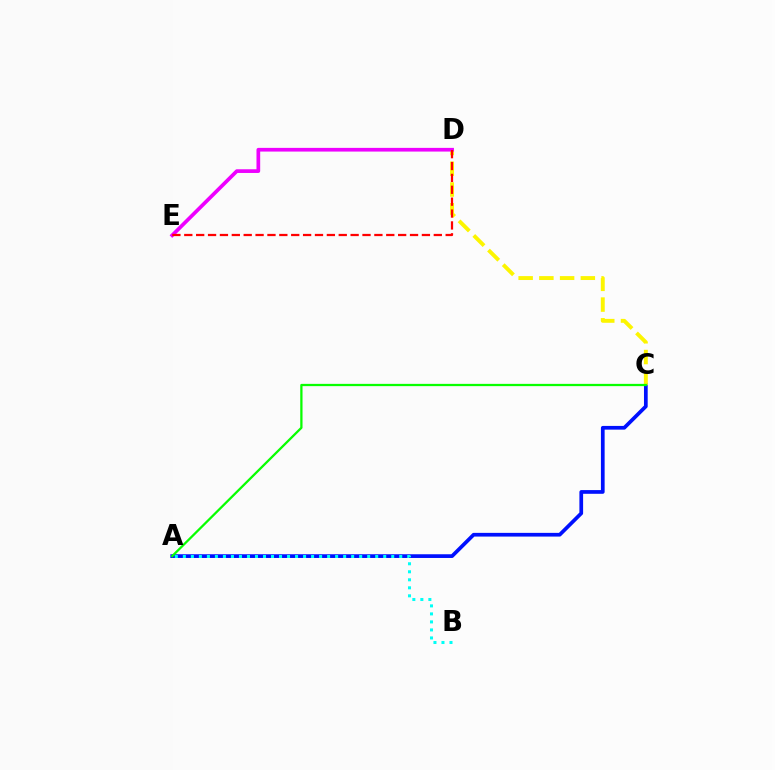{('A', 'C'): [{'color': '#0010ff', 'line_style': 'solid', 'thickness': 2.67}, {'color': '#08ff00', 'line_style': 'solid', 'thickness': 1.63}], ('C', 'D'): [{'color': '#fcf500', 'line_style': 'dashed', 'thickness': 2.82}], ('D', 'E'): [{'color': '#ee00ff', 'line_style': 'solid', 'thickness': 2.66}, {'color': '#ff0000', 'line_style': 'dashed', 'thickness': 1.61}], ('A', 'B'): [{'color': '#00fff6', 'line_style': 'dotted', 'thickness': 2.18}]}